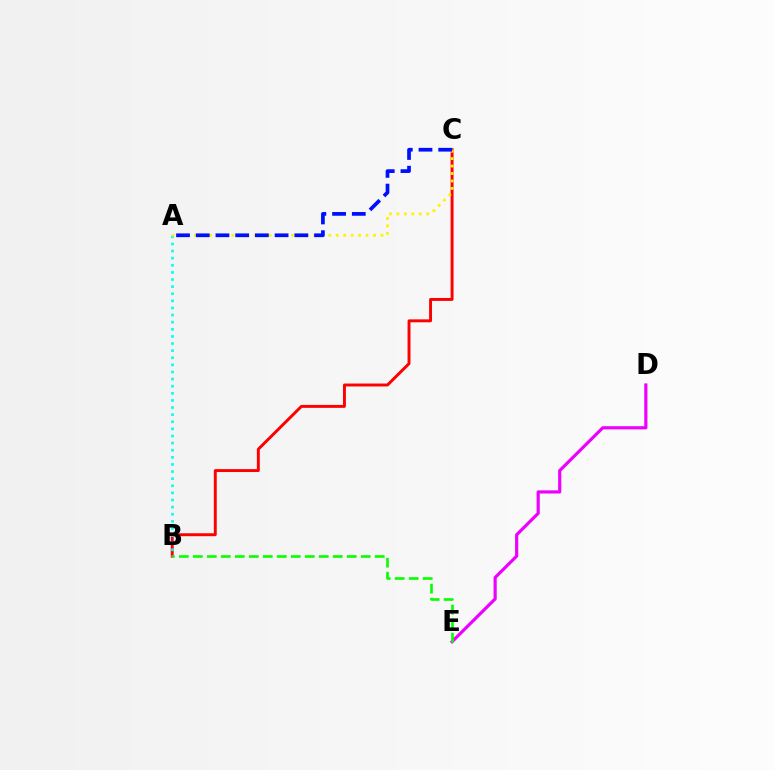{('D', 'E'): [{'color': '#ee00ff', 'line_style': 'solid', 'thickness': 2.29}], ('B', 'C'): [{'color': '#ff0000', 'line_style': 'solid', 'thickness': 2.11}], ('A', 'B'): [{'color': '#00fff6', 'line_style': 'dotted', 'thickness': 1.93}], ('B', 'E'): [{'color': '#08ff00', 'line_style': 'dashed', 'thickness': 1.9}], ('A', 'C'): [{'color': '#fcf500', 'line_style': 'dotted', 'thickness': 2.03}, {'color': '#0010ff', 'line_style': 'dashed', 'thickness': 2.68}]}